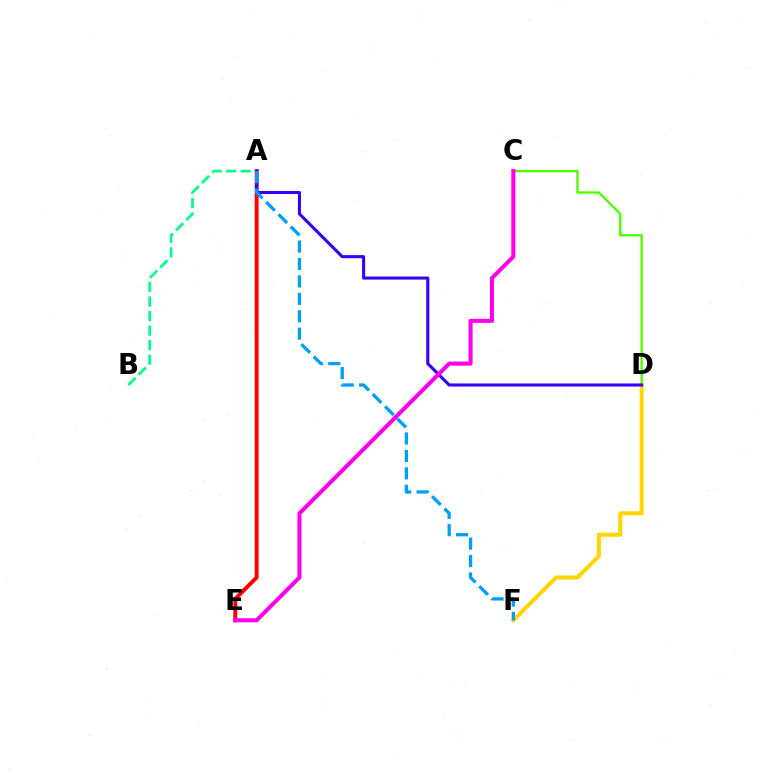{('A', 'E'): [{'color': '#ff0000', 'line_style': 'solid', 'thickness': 2.81}], ('C', 'D'): [{'color': '#4fff00', 'line_style': 'solid', 'thickness': 1.7}], ('A', 'B'): [{'color': '#00ff86', 'line_style': 'dashed', 'thickness': 1.97}], ('D', 'F'): [{'color': '#ffd500', 'line_style': 'solid', 'thickness': 2.9}], ('A', 'D'): [{'color': '#3700ff', 'line_style': 'solid', 'thickness': 2.22}], ('C', 'E'): [{'color': '#ff00ed', 'line_style': 'solid', 'thickness': 2.92}], ('A', 'F'): [{'color': '#009eff', 'line_style': 'dashed', 'thickness': 2.37}]}